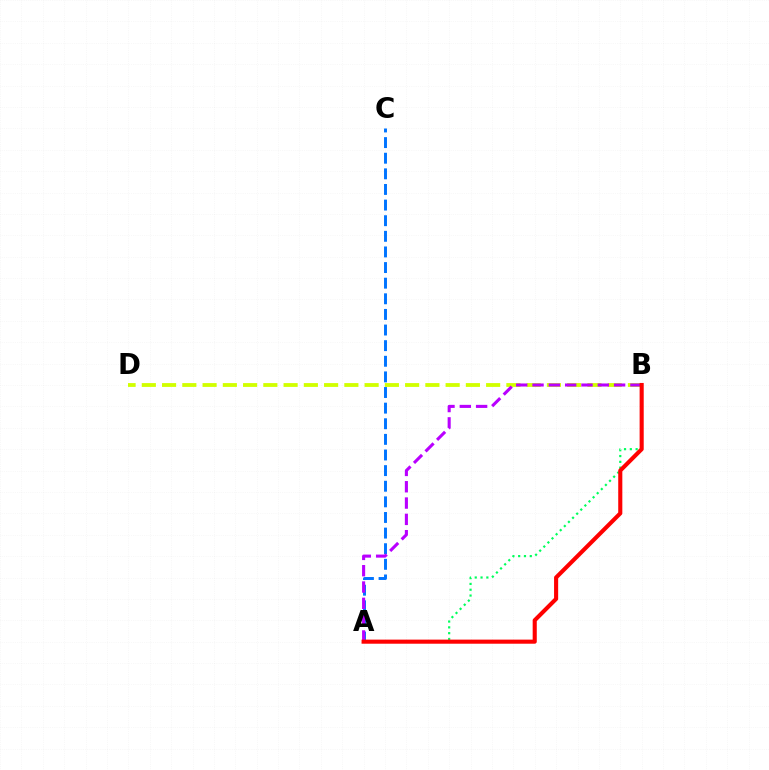{('A', 'C'): [{'color': '#0074ff', 'line_style': 'dashed', 'thickness': 2.12}], ('A', 'B'): [{'color': '#00ff5c', 'line_style': 'dotted', 'thickness': 1.58}, {'color': '#b900ff', 'line_style': 'dashed', 'thickness': 2.22}, {'color': '#ff0000', 'line_style': 'solid', 'thickness': 2.95}], ('B', 'D'): [{'color': '#d1ff00', 'line_style': 'dashed', 'thickness': 2.75}]}